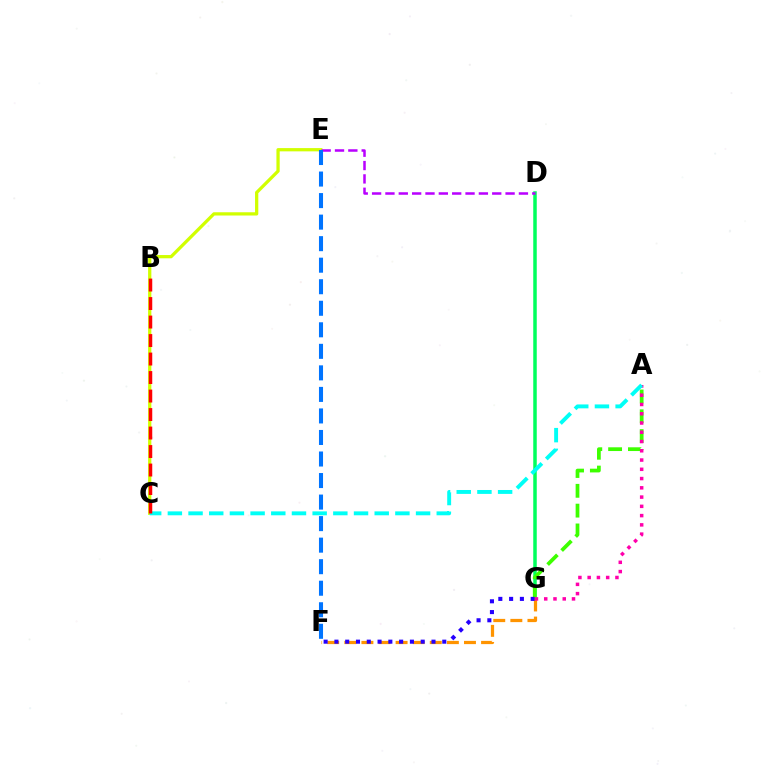{('C', 'E'): [{'color': '#d1ff00', 'line_style': 'solid', 'thickness': 2.35}], ('D', 'G'): [{'color': '#00ff5c', 'line_style': 'solid', 'thickness': 2.52}], ('F', 'G'): [{'color': '#ff9400', 'line_style': 'dashed', 'thickness': 2.32}, {'color': '#2500ff', 'line_style': 'dotted', 'thickness': 2.93}], ('A', 'G'): [{'color': '#3dff00', 'line_style': 'dashed', 'thickness': 2.69}, {'color': '#ff00ac', 'line_style': 'dotted', 'thickness': 2.52}], ('D', 'E'): [{'color': '#b900ff', 'line_style': 'dashed', 'thickness': 1.81}], ('E', 'F'): [{'color': '#0074ff', 'line_style': 'dashed', 'thickness': 2.93}], ('A', 'C'): [{'color': '#00fff6', 'line_style': 'dashed', 'thickness': 2.81}], ('B', 'C'): [{'color': '#ff0000', 'line_style': 'dashed', 'thickness': 2.51}]}